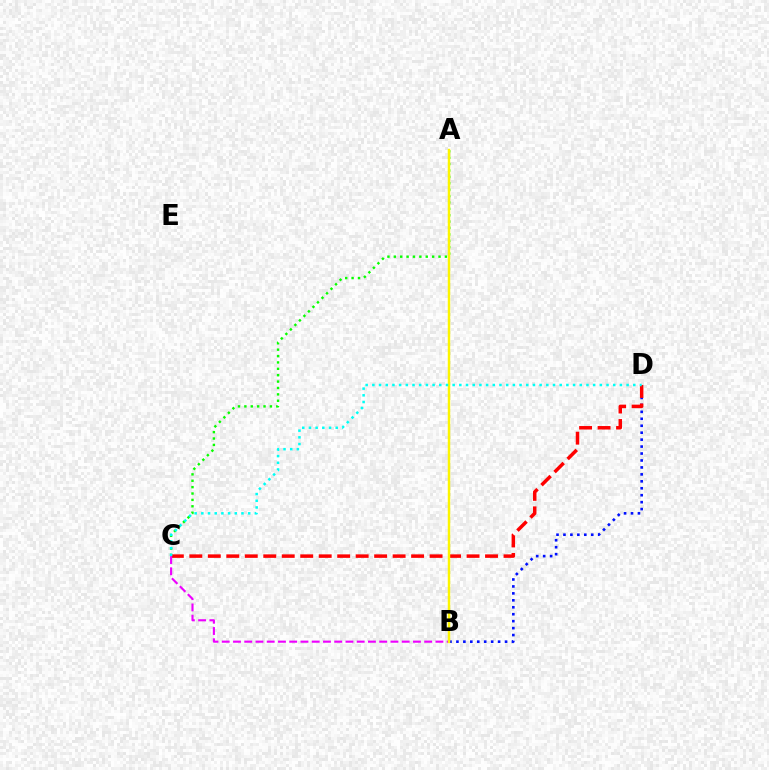{('A', 'C'): [{'color': '#08ff00', 'line_style': 'dotted', 'thickness': 1.74}], ('B', 'D'): [{'color': '#0010ff', 'line_style': 'dotted', 'thickness': 1.89}], ('C', 'D'): [{'color': '#ff0000', 'line_style': 'dashed', 'thickness': 2.51}, {'color': '#00fff6', 'line_style': 'dotted', 'thickness': 1.82}], ('B', 'C'): [{'color': '#ee00ff', 'line_style': 'dashed', 'thickness': 1.53}], ('A', 'B'): [{'color': '#fcf500', 'line_style': 'solid', 'thickness': 1.77}]}